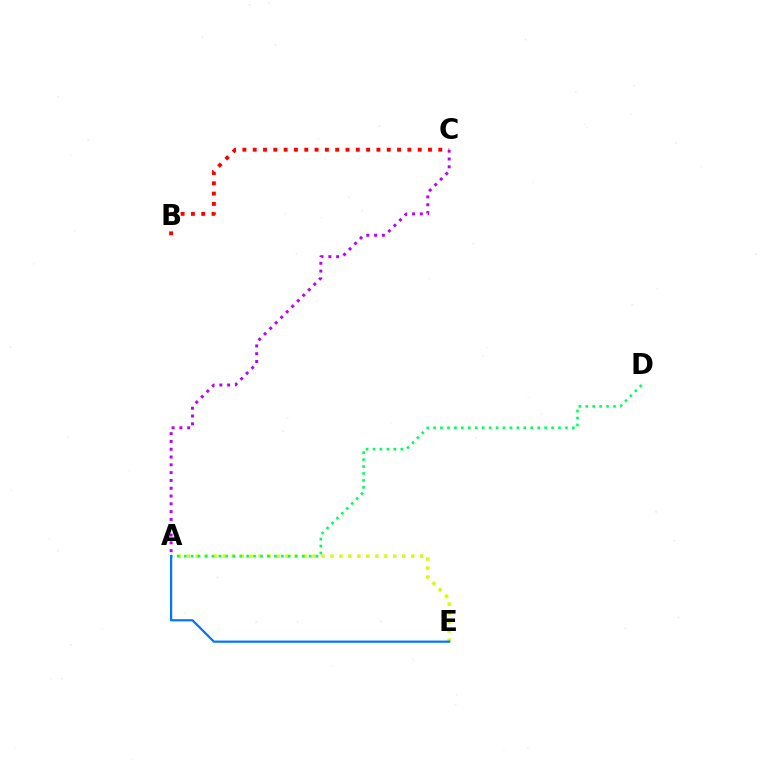{('A', 'E'): [{'color': '#d1ff00', 'line_style': 'dotted', 'thickness': 2.44}, {'color': '#0074ff', 'line_style': 'solid', 'thickness': 1.57}], ('A', 'D'): [{'color': '#00ff5c', 'line_style': 'dotted', 'thickness': 1.89}], ('A', 'C'): [{'color': '#b900ff', 'line_style': 'dotted', 'thickness': 2.12}], ('B', 'C'): [{'color': '#ff0000', 'line_style': 'dotted', 'thickness': 2.8}]}